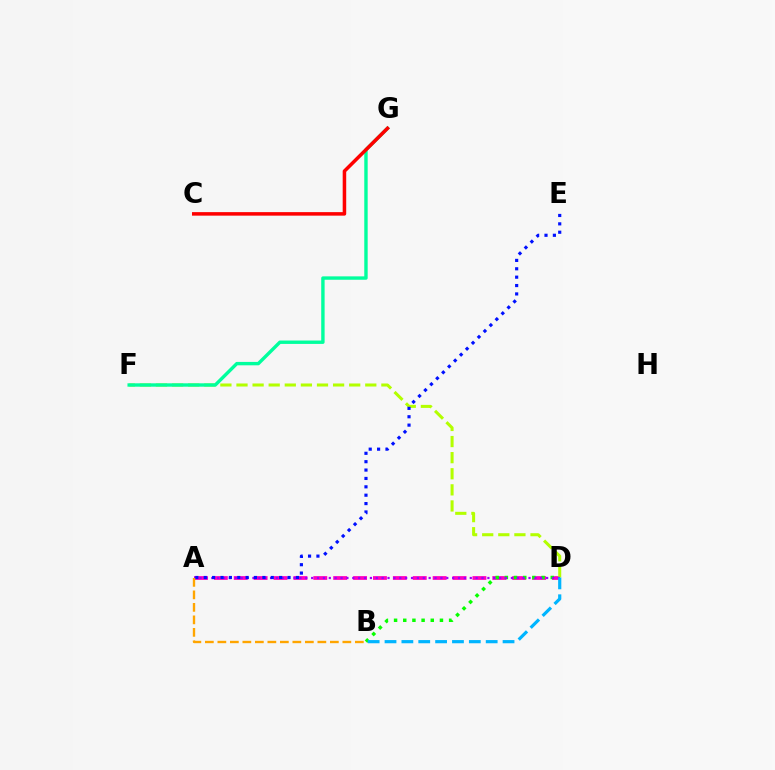{('A', 'D'): [{'color': '#ff00bd', 'line_style': 'dashed', 'thickness': 2.7}, {'color': '#9b00ff', 'line_style': 'dotted', 'thickness': 1.6}], ('D', 'F'): [{'color': '#b3ff00', 'line_style': 'dashed', 'thickness': 2.19}], ('F', 'G'): [{'color': '#00ff9d', 'line_style': 'solid', 'thickness': 2.44}], ('C', 'G'): [{'color': '#ff0000', 'line_style': 'solid', 'thickness': 2.53}], ('B', 'D'): [{'color': '#08ff00', 'line_style': 'dotted', 'thickness': 2.49}, {'color': '#00b5ff', 'line_style': 'dashed', 'thickness': 2.29}], ('A', 'E'): [{'color': '#0010ff', 'line_style': 'dotted', 'thickness': 2.28}], ('A', 'B'): [{'color': '#ffa500', 'line_style': 'dashed', 'thickness': 1.7}]}